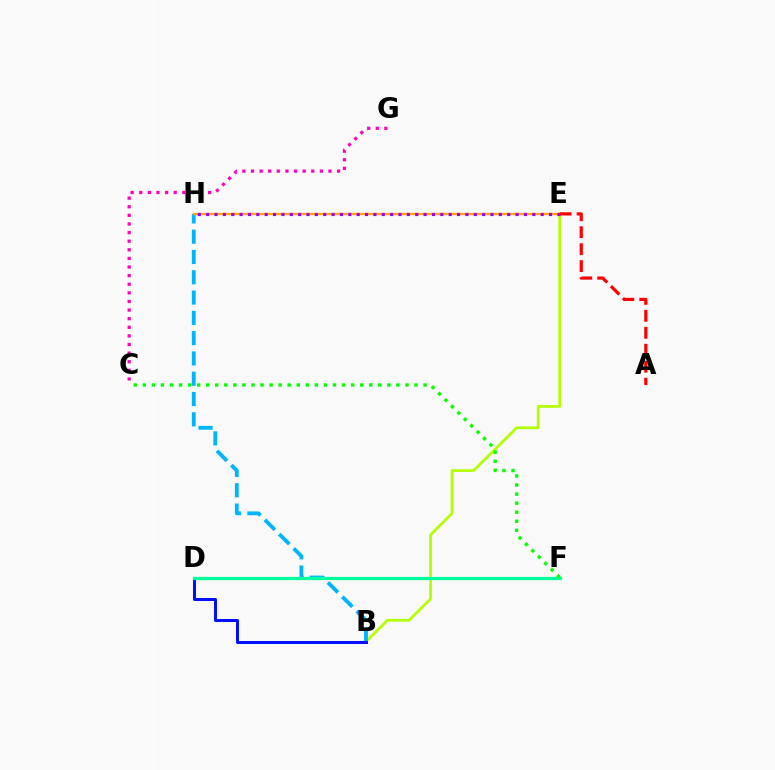{('C', 'G'): [{'color': '#ff00bd', 'line_style': 'dotted', 'thickness': 2.34}], ('B', 'E'): [{'color': '#b3ff00', 'line_style': 'solid', 'thickness': 1.97}], ('B', 'H'): [{'color': '#00b5ff', 'line_style': 'dashed', 'thickness': 2.76}], ('B', 'D'): [{'color': '#0010ff', 'line_style': 'solid', 'thickness': 2.15}], ('D', 'F'): [{'color': '#00ff9d', 'line_style': 'solid', 'thickness': 2.32}], ('E', 'H'): [{'color': '#ffa500', 'line_style': 'solid', 'thickness': 1.67}, {'color': '#9b00ff', 'line_style': 'dotted', 'thickness': 2.27}], ('C', 'F'): [{'color': '#08ff00', 'line_style': 'dotted', 'thickness': 2.46}], ('A', 'E'): [{'color': '#ff0000', 'line_style': 'dashed', 'thickness': 2.3}]}